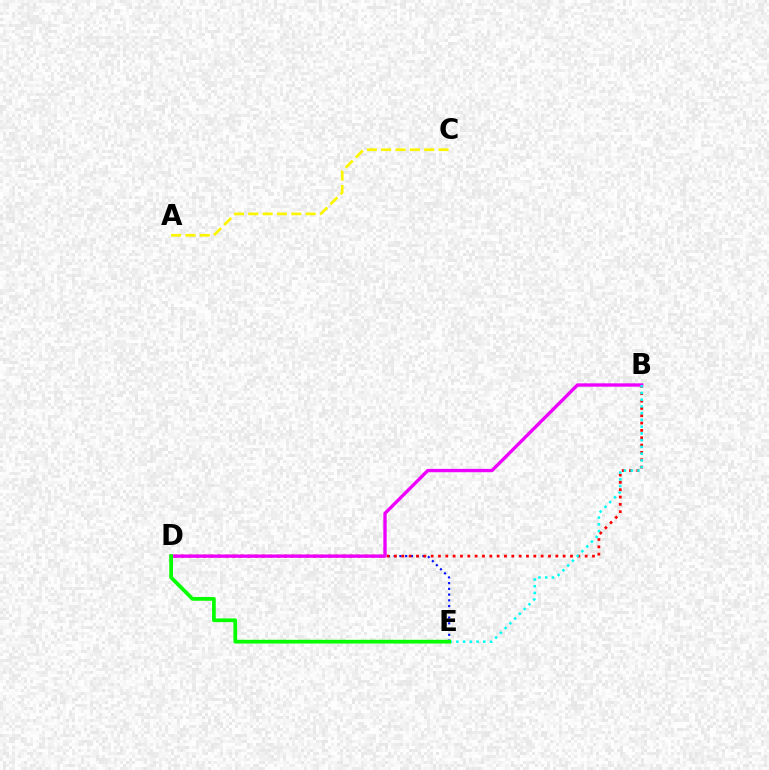{('D', 'E'): [{'color': '#0010ff', 'line_style': 'dotted', 'thickness': 1.56}, {'color': '#08ff00', 'line_style': 'solid', 'thickness': 2.71}], ('B', 'D'): [{'color': '#ff0000', 'line_style': 'dotted', 'thickness': 1.99}, {'color': '#ee00ff', 'line_style': 'solid', 'thickness': 2.4}], ('A', 'C'): [{'color': '#fcf500', 'line_style': 'dashed', 'thickness': 1.95}], ('B', 'E'): [{'color': '#00fff6', 'line_style': 'dotted', 'thickness': 1.83}]}